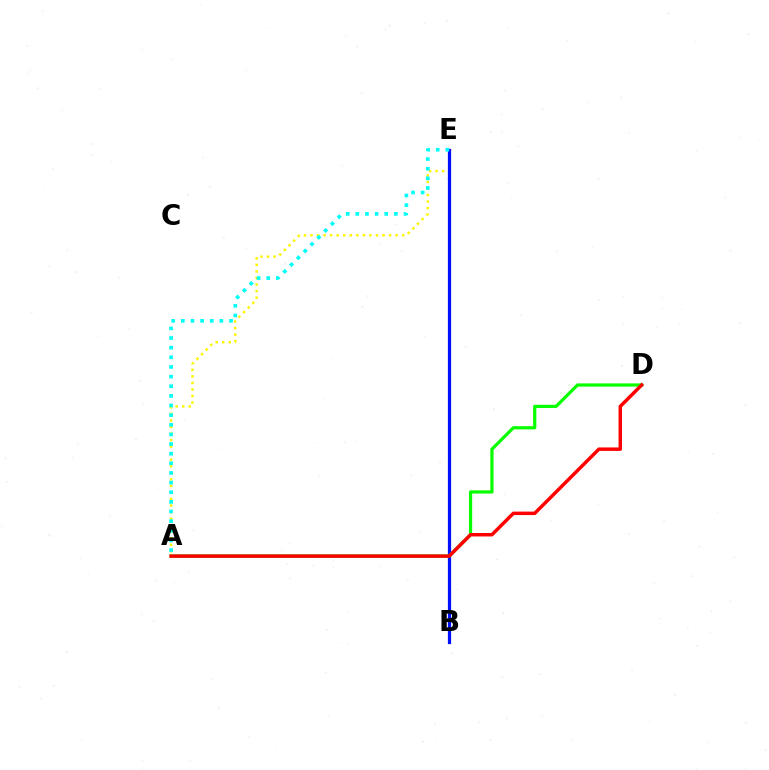{('B', 'E'): [{'color': '#ee00ff', 'line_style': 'dotted', 'thickness': 1.9}, {'color': '#0010ff', 'line_style': 'solid', 'thickness': 2.32}], ('A', 'E'): [{'color': '#fcf500', 'line_style': 'dotted', 'thickness': 1.78}, {'color': '#00fff6', 'line_style': 'dotted', 'thickness': 2.62}], ('A', 'D'): [{'color': '#08ff00', 'line_style': 'solid', 'thickness': 2.31}, {'color': '#ff0000', 'line_style': 'solid', 'thickness': 2.49}]}